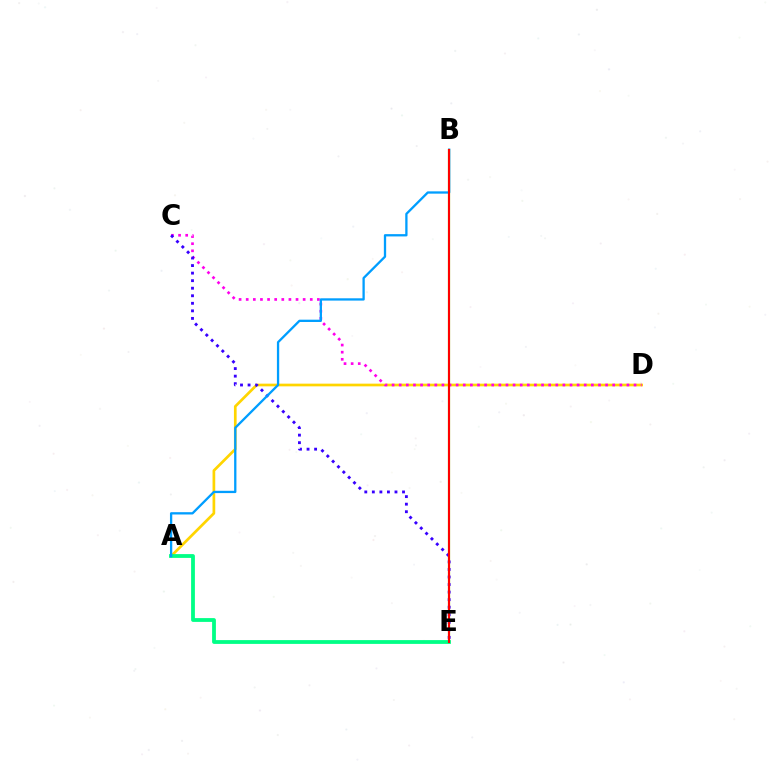{('A', 'D'): [{'color': '#ffd500', 'line_style': 'solid', 'thickness': 1.94}], ('B', 'E'): [{'color': '#4fff00', 'line_style': 'solid', 'thickness': 1.55}, {'color': '#ff0000', 'line_style': 'solid', 'thickness': 1.52}], ('C', 'D'): [{'color': '#ff00ed', 'line_style': 'dotted', 'thickness': 1.93}], ('A', 'E'): [{'color': '#00ff86', 'line_style': 'solid', 'thickness': 2.73}], ('C', 'E'): [{'color': '#3700ff', 'line_style': 'dotted', 'thickness': 2.05}], ('A', 'B'): [{'color': '#009eff', 'line_style': 'solid', 'thickness': 1.66}]}